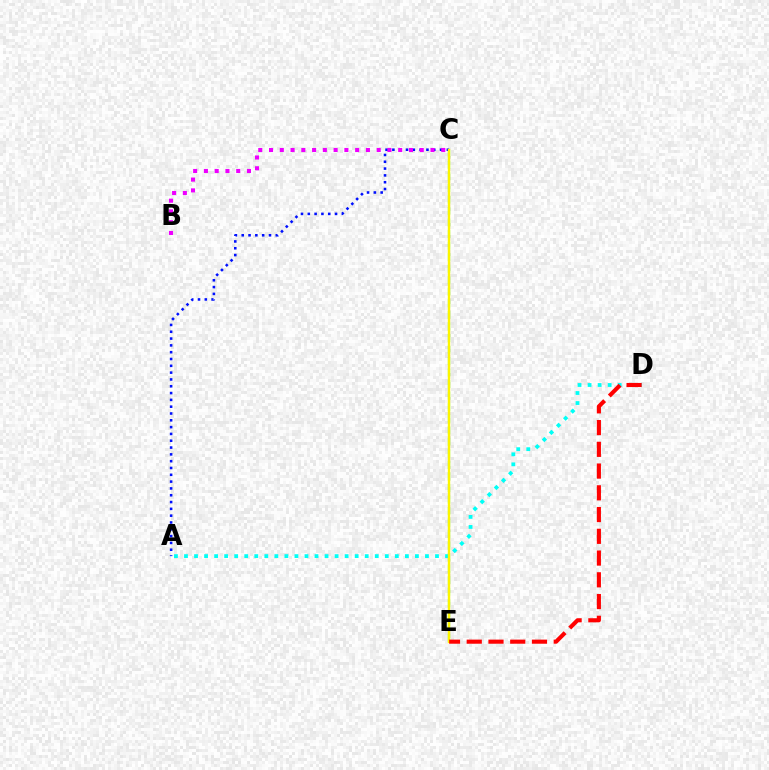{('C', 'E'): [{'color': '#08ff00', 'line_style': 'dashed', 'thickness': 1.57}, {'color': '#fcf500', 'line_style': 'solid', 'thickness': 1.72}], ('A', 'C'): [{'color': '#0010ff', 'line_style': 'dotted', 'thickness': 1.85}], ('A', 'D'): [{'color': '#00fff6', 'line_style': 'dotted', 'thickness': 2.73}], ('B', 'C'): [{'color': '#ee00ff', 'line_style': 'dotted', 'thickness': 2.92}], ('D', 'E'): [{'color': '#ff0000', 'line_style': 'dashed', 'thickness': 2.95}]}